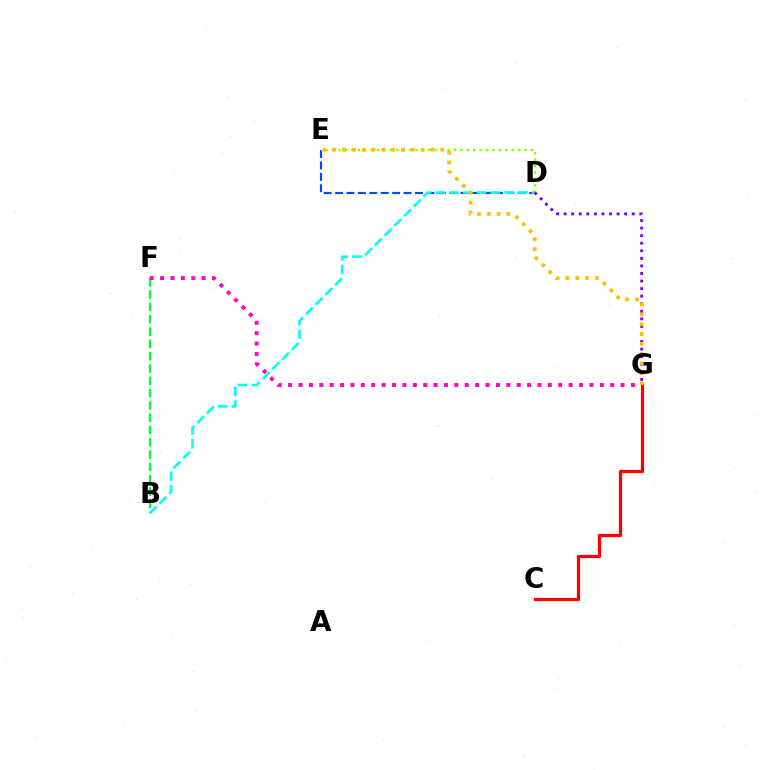{('D', 'E'): [{'color': '#004bff', 'line_style': 'dashed', 'thickness': 1.55}, {'color': '#84ff00', 'line_style': 'dotted', 'thickness': 1.74}], ('B', 'F'): [{'color': '#00ff39', 'line_style': 'dashed', 'thickness': 1.67}], ('B', 'D'): [{'color': '#00fff6', 'line_style': 'dashed', 'thickness': 1.87}], ('D', 'G'): [{'color': '#7200ff', 'line_style': 'dotted', 'thickness': 2.06}], ('C', 'G'): [{'color': '#ff0000', 'line_style': 'solid', 'thickness': 2.32}], ('F', 'G'): [{'color': '#ff00cf', 'line_style': 'dotted', 'thickness': 2.82}], ('E', 'G'): [{'color': '#ffbd00', 'line_style': 'dotted', 'thickness': 2.67}]}